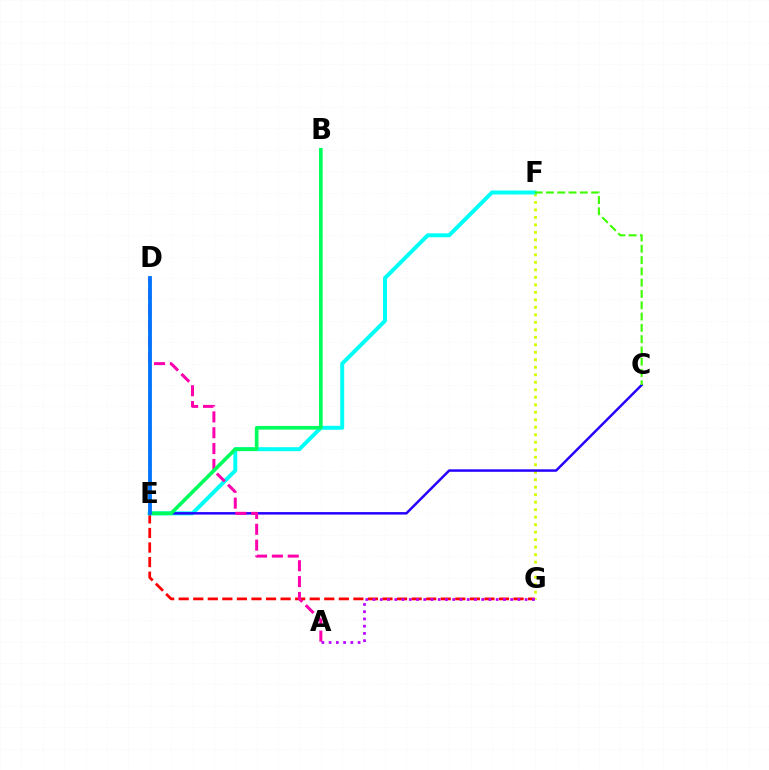{('D', 'E'): [{'color': '#ff9400', 'line_style': 'solid', 'thickness': 1.64}, {'color': '#0074ff', 'line_style': 'solid', 'thickness': 2.74}], ('F', 'G'): [{'color': '#d1ff00', 'line_style': 'dotted', 'thickness': 2.04}], ('E', 'G'): [{'color': '#ff0000', 'line_style': 'dashed', 'thickness': 1.98}], ('E', 'F'): [{'color': '#00fff6', 'line_style': 'solid', 'thickness': 2.84}], ('C', 'E'): [{'color': '#2500ff', 'line_style': 'solid', 'thickness': 1.78}], ('A', 'D'): [{'color': '#ff00ac', 'line_style': 'dashed', 'thickness': 2.15}], ('B', 'E'): [{'color': '#00ff5c', 'line_style': 'solid', 'thickness': 2.64}], ('C', 'F'): [{'color': '#3dff00', 'line_style': 'dashed', 'thickness': 1.53}], ('A', 'G'): [{'color': '#b900ff', 'line_style': 'dotted', 'thickness': 1.97}]}